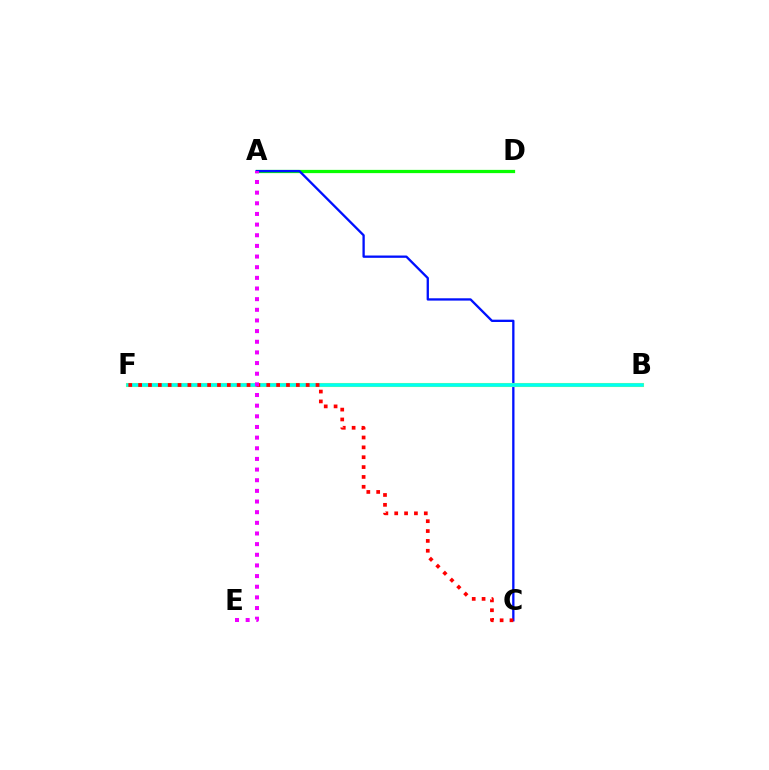{('A', 'D'): [{'color': '#08ff00', 'line_style': 'solid', 'thickness': 2.34}], ('A', 'C'): [{'color': '#0010ff', 'line_style': 'solid', 'thickness': 1.66}], ('B', 'F'): [{'color': '#fcf500', 'line_style': 'solid', 'thickness': 2.94}, {'color': '#00fff6', 'line_style': 'solid', 'thickness': 2.62}], ('C', 'F'): [{'color': '#ff0000', 'line_style': 'dotted', 'thickness': 2.68}], ('A', 'E'): [{'color': '#ee00ff', 'line_style': 'dotted', 'thickness': 2.89}]}